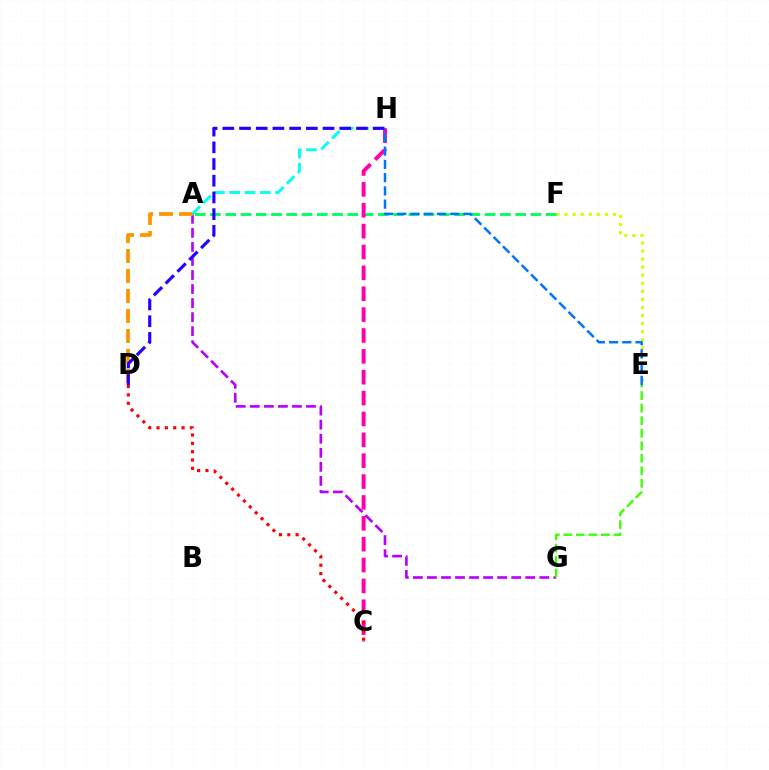{('A', 'G'): [{'color': '#b900ff', 'line_style': 'dashed', 'thickness': 1.91}], ('E', 'F'): [{'color': '#d1ff00', 'line_style': 'dotted', 'thickness': 2.19}], ('A', 'F'): [{'color': '#00ff5c', 'line_style': 'dashed', 'thickness': 2.07}], ('A', 'D'): [{'color': '#ff9400', 'line_style': 'dashed', 'thickness': 2.72}], ('C', 'H'): [{'color': '#ff00ac', 'line_style': 'dashed', 'thickness': 2.84}], ('A', 'H'): [{'color': '#00fff6', 'line_style': 'dashed', 'thickness': 2.07}], ('E', 'H'): [{'color': '#0074ff', 'line_style': 'dashed', 'thickness': 1.8}], ('D', 'H'): [{'color': '#2500ff', 'line_style': 'dashed', 'thickness': 2.27}], ('C', 'D'): [{'color': '#ff0000', 'line_style': 'dotted', 'thickness': 2.27}], ('E', 'G'): [{'color': '#3dff00', 'line_style': 'dashed', 'thickness': 1.7}]}